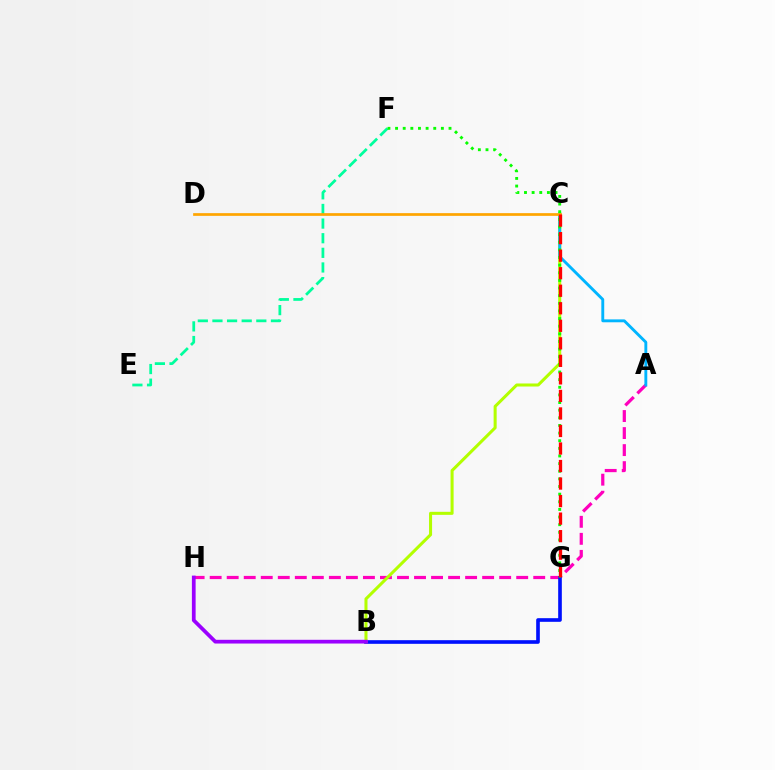{('A', 'H'): [{'color': '#ff00bd', 'line_style': 'dashed', 'thickness': 2.31}], ('E', 'F'): [{'color': '#00ff9d', 'line_style': 'dashed', 'thickness': 1.99}], ('B', 'G'): [{'color': '#0010ff', 'line_style': 'solid', 'thickness': 2.62}], ('B', 'C'): [{'color': '#b3ff00', 'line_style': 'solid', 'thickness': 2.19}], ('A', 'C'): [{'color': '#00b5ff', 'line_style': 'solid', 'thickness': 2.08}], ('B', 'H'): [{'color': '#9b00ff', 'line_style': 'solid', 'thickness': 2.69}], ('F', 'G'): [{'color': '#08ff00', 'line_style': 'dotted', 'thickness': 2.07}], ('C', 'D'): [{'color': '#ffa500', 'line_style': 'solid', 'thickness': 1.95}], ('C', 'G'): [{'color': '#ff0000', 'line_style': 'dashed', 'thickness': 2.38}]}